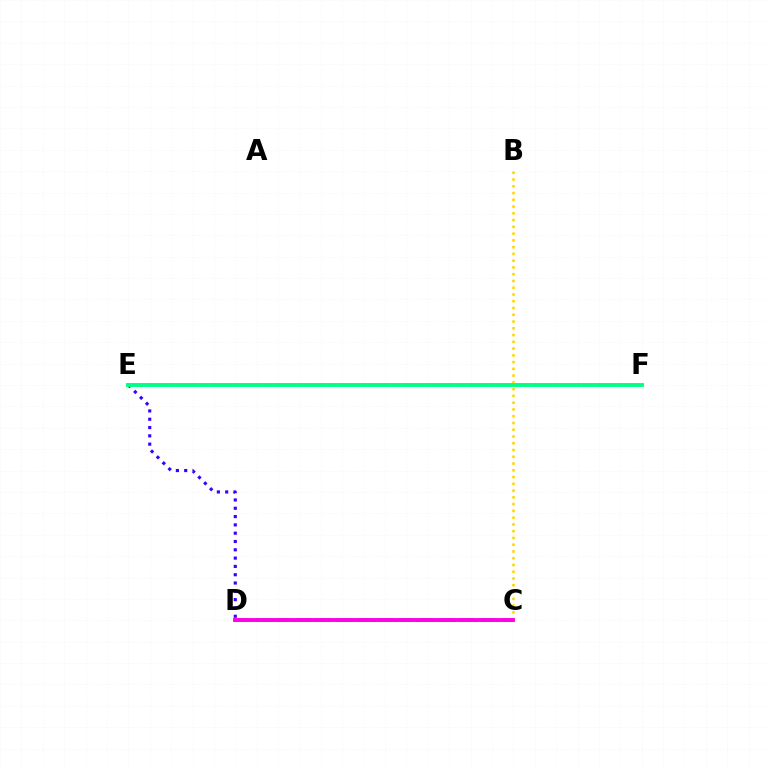{('C', 'D'): [{'color': '#4fff00', 'line_style': 'dashed', 'thickness': 2.78}, {'color': '#009eff', 'line_style': 'dotted', 'thickness': 1.77}, {'color': '#ff0000', 'line_style': 'dotted', 'thickness': 1.98}, {'color': '#ff00ed', 'line_style': 'solid', 'thickness': 2.79}], ('B', 'C'): [{'color': '#ffd500', 'line_style': 'dotted', 'thickness': 1.84}], ('D', 'E'): [{'color': '#3700ff', 'line_style': 'dotted', 'thickness': 2.26}], ('E', 'F'): [{'color': '#00ff86', 'line_style': 'solid', 'thickness': 2.81}]}